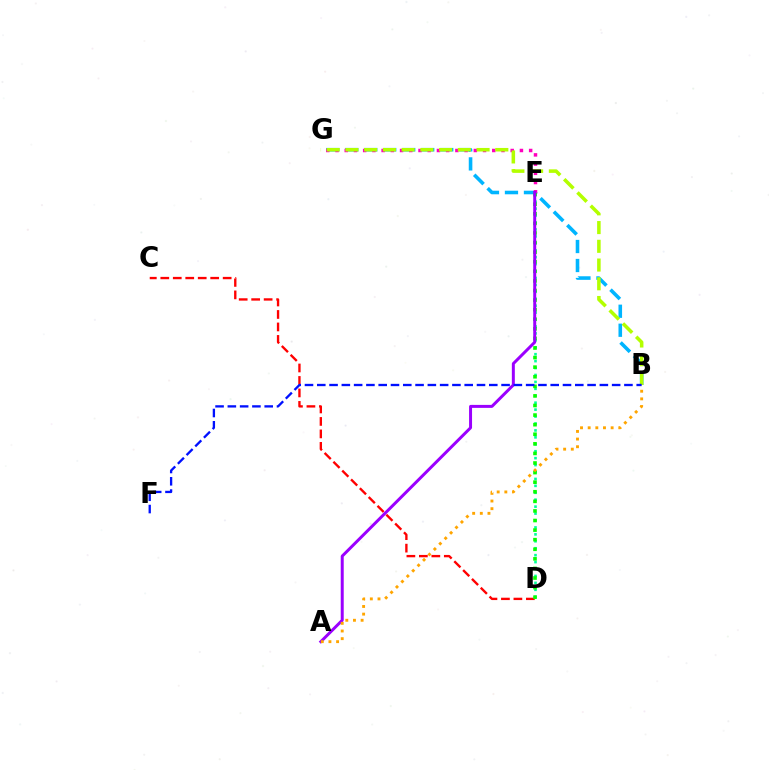{('B', 'G'): [{'color': '#00b5ff', 'line_style': 'dashed', 'thickness': 2.58}, {'color': '#b3ff00', 'line_style': 'dashed', 'thickness': 2.54}], ('C', 'D'): [{'color': '#ff0000', 'line_style': 'dashed', 'thickness': 1.69}], ('E', 'G'): [{'color': '#ff00bd', 'line_style': 'dotted', 'thickness': 2.51}], ('D', 'E'): [{'color': '#00ff9d', 'line_style': 'dotted', 'thickness': 1.88}, {'color': '#08ff00', 'line_style': 'dotted', 'thickness': 2.6}], ('A', 'E'): [{'color': '#9b00ff', 'line_style': 'solid', 'thickness': 2.15}], ('A', 'B'): [{'color': '#ffa500', 'line_style': 'dotted', 'thickness': 2.08}], ('B', 'F'): [{'color': '#0010ff', 'line_style': 'dashed', 'thickness': 1.67}]}